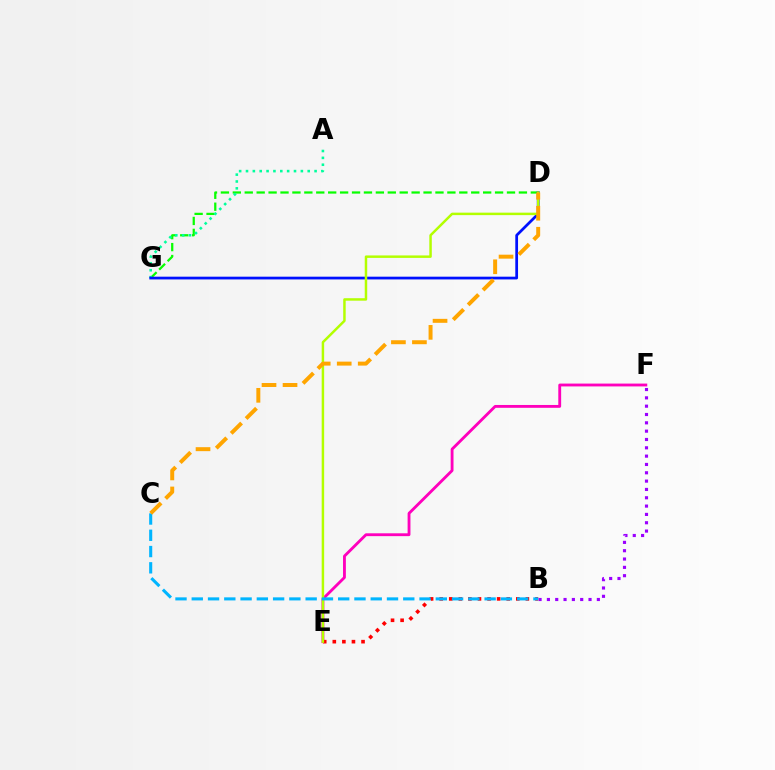{('E', 'F'): [{'color': '#ff00bd', 'line_style': 'solid', 'thickness': 2.05}], ('B', 'F'): [{'color': '#9b00ff', 'line_style': 'dotted', 'thickness': 2.26}], ('D', 'G'): [{'color': '#08ff00', 'line_style': 'dashed', 'thickness': 1.62}, {'color': '#0010ff', 'line_style': 'solid', 'thickness': 1.98}], ('A', 'G'): [{'color': '#00ff9d', 'line_style': 'dotted', 'thickness': 1.86}], ('B', 'E'): [{'color': '#ff0000', 'line_style': 'dotted', 'thickness': 2.6}], ('D', 'E'): [{'color': '#b3ff00', 'line_style': 'solid', 'thickness': 1.78}], ('B', 'C'): [{'color': '#00b5ff', 'line_style': 'dashed', 'thickness': 2.21}], ('C', 'D'): [{'color': '#ffa500', 'line_style': 'dashed', 'thickness': 2.85}]}